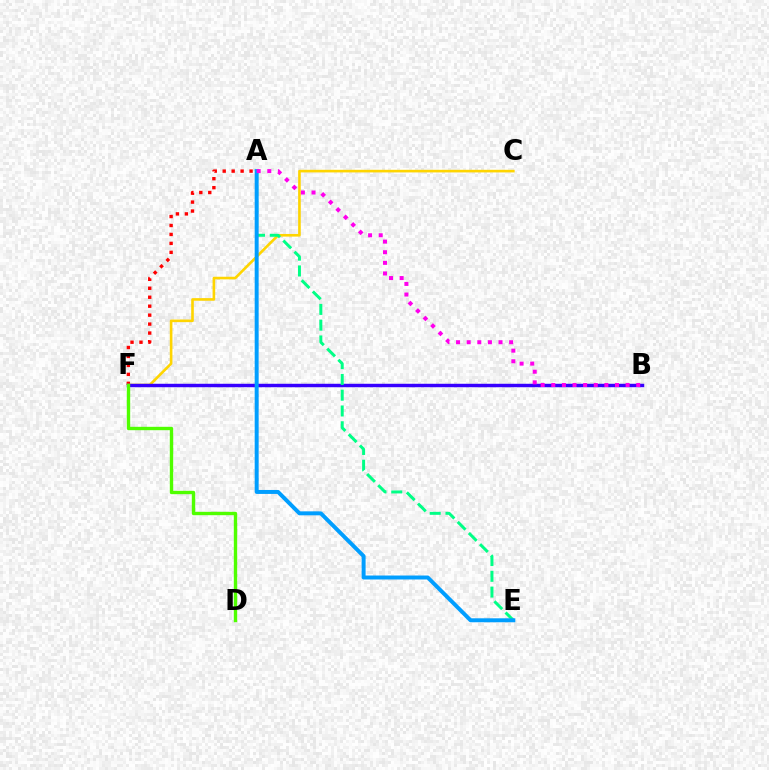{('A', 'F'): [{'color': '#ff0000', 'line_style': 'dotted', 'thickness': 2.43}], ('C', 'F'): [{'color': '#ffd500', 'line_style': 'solid', 'thickness': 1.89}], ('B', 'F'): [{'color': '#3700ff', 'line_style': 'solid', 'thickness': 2.48}], ('D', 'F'): [{'color': '#4fff00', 'line_style': 'solid', 'thickness': 2.43}], ('A', 'E'): [{'color': '#00ff86', 'line_style': 'dashed', 'thickness': 2.14}, {'color': '#009eff', 'line_style': 'solid', 'thickness': 2.85}], ('A', 'B'): [{'color': '#ff00ed', 'line_style': 'dotted', 'thickness': 2.88}]}